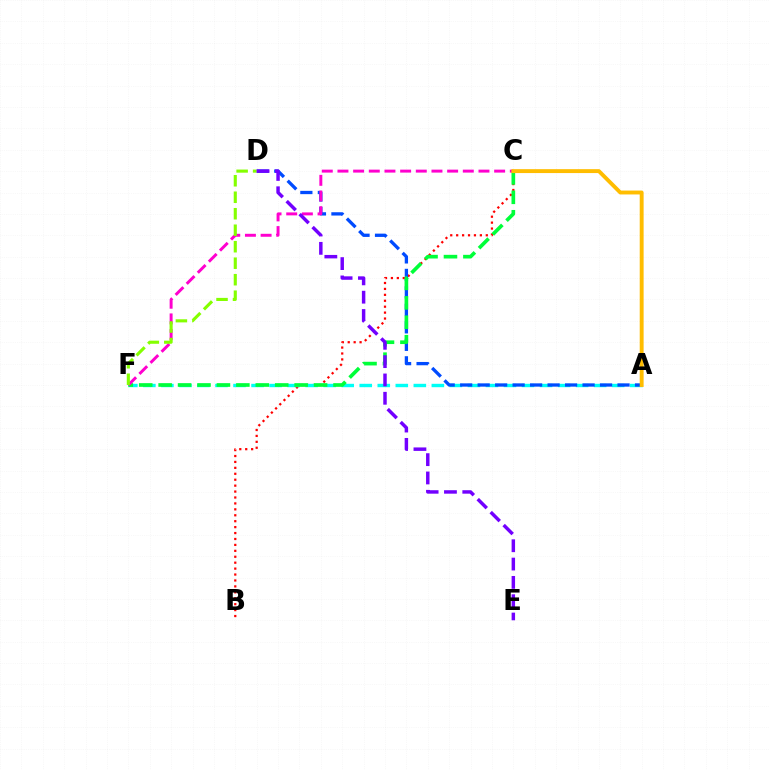{('B', 'C'): [{'color': '#ff0000', 'line_style': 'dotted', 'thickness': 1.61}], ('A', 'F'): [{'color': '#00fff6', 'line_style': 'dashed', 'thickness': 2.45}], ('A', 'D'): [{'color': '#004bff', 'line_style': 'dashed', 'thickness': 2.38}], ('C', 'F'): [{'color': '#00ff39', 'line_style': 'dashed', 'thickness': 2.64}, {'color': '#ff00cf', 'line_style': 'dashed', 'thickness': 2.13}], ('A', 'C'): [{'color': '#ffbd00', 'line_style': 'solid', 'thickness': 2.81}], ('D', 'F'): [{'color': '#84ff00', 'line_style': 'dashed', 'thickness': 2.24}], ('D', 'E'): [{'color': '#7200ff', 'line_style': 'dashed', 'thickness': 2.49}]}